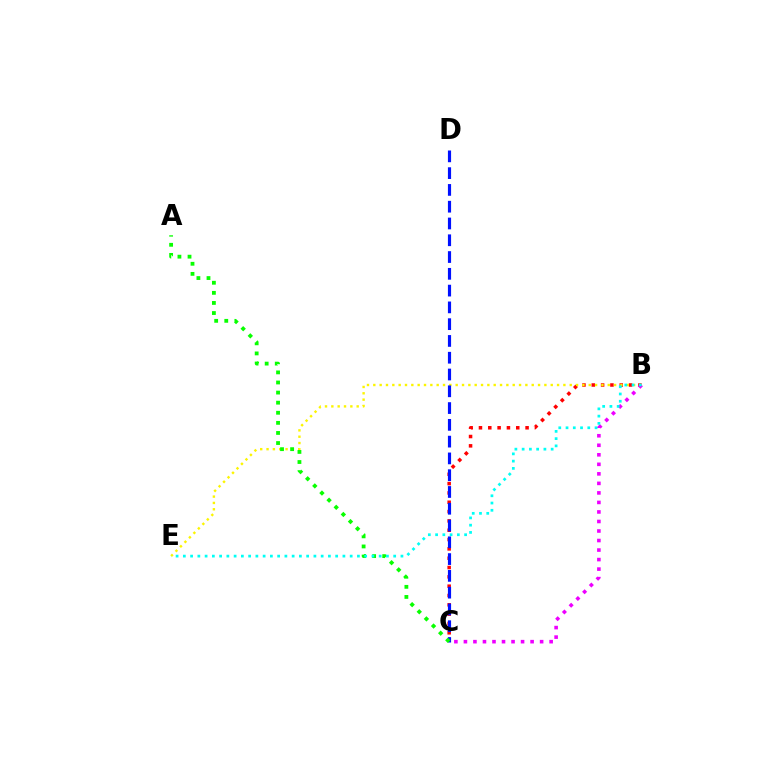{('B', 'C'): [{'color': '#ff0000', 'line_style': 'dotted', 'thickness': 2.53}, {'color': '#ee00ff', 'line_style': 'dotted', 'thickness': 2.59}], ('B', 'E'): [{'color': '#fcf500', 'line_style': 'dotted', 'thickness': 1.72}, {'color': '#00fff6', 'line_style': 'dotted', 'thickness': 1.97}], ('C', 'D'): [{'color': '#0010ff', 'line_style': 'dashed', 'thickness': 2.28}], ('A', 'C'): [{'color': '#08ff00', 'line_style': 'dotted', 'thickness': 2.74}]}